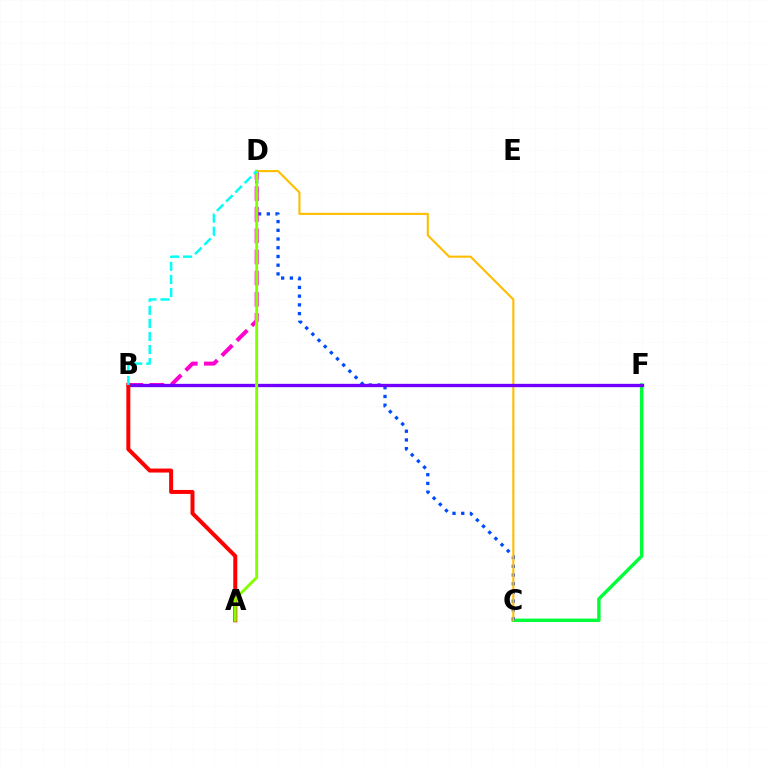{('C', 'F'): [{'color': '#00ff39', 'line_style': 'solid', 'thickness': 2.46}], ('C', 'D'): [{'color': '#004bff', 'line_style': 'dotted', 'thickness': 2.37}, {'color': '#ffbd00', 'line_style': 'solid', 'thickness': 1.51}], ('B', 'D'): [{'color': '#ff00cf', 'line_style': 'dashed', 'thickness': 2.87}, {'color': '#00fff6', 'line_style': 'dashed', 'thickness': 1.78}], ('B', 'F'): [{'color': '#7200ff', 'line_style': 'solid', 'thickness': 2.39}], ('A', 'B'): [{'color': '#ff0000', 'line_style': 'solid', 'thickness': 2.87}], ('A', 'D'): [{'color': '#84ff00', 'line_style': 'solid', 'thickness': 2.08}]}